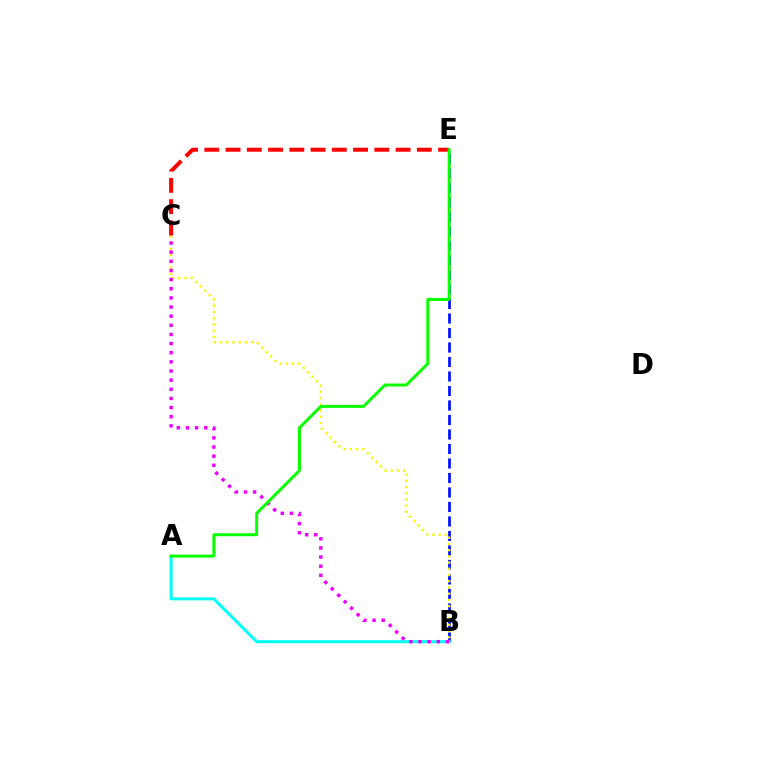{('B', 'E'): [{'color': '#0010ff', 'line_style': 'dashed', 'thickness': 1.97}], ('A', 'B'): [{'color': '#00fff6', 'line_style': 'solid', 'thickness': 2.15}], ('B', 'C'): [{'color': '#fcf500', 'line_style': 'dotted', 'thickness': 1.69}, {'color': '#ee00ff', 'line_style': 'dotted', 'thickness': 2.48}], ('C', 'E'): [{'color': '#ff0000', 'line_style': 'dashed', 'thickness': 2.89}], ('A', 'E'): [{'color': '#08ff00', 'line_style': 'solid', 'thickness': 2.14}]}